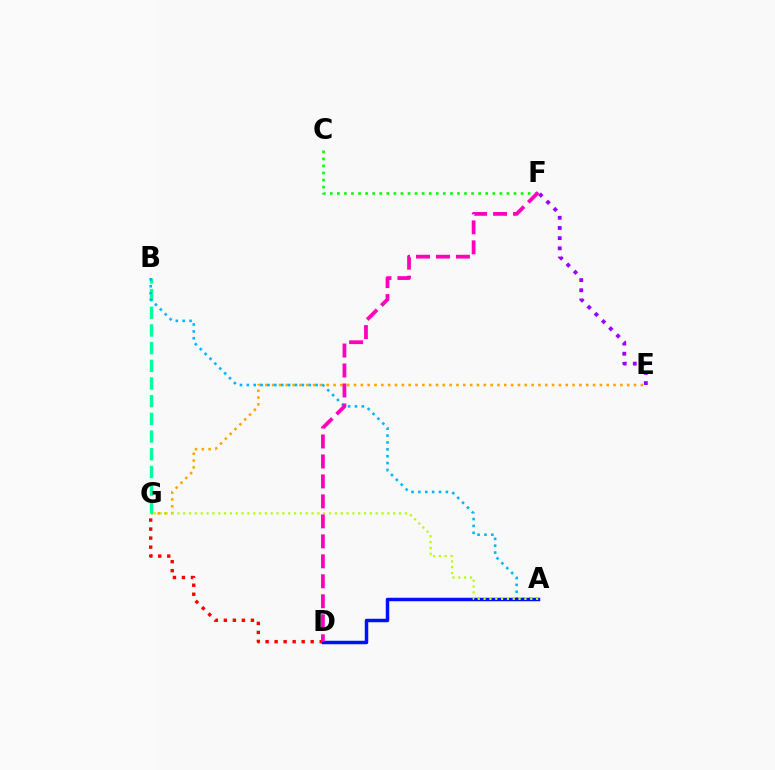{('E', 'G'): [{'color': '#ffa500', 'line_style': 'dotted', 'thickness': 1.86}], ('B', 'G'): [{'color': '#00ff9d', 'line_style': 'dashed', 'thickness': 2.4}], ('A', 'B'): [{'color': '#00b5ff', 'line_style': 'dotted', 'thickness': 1.87}], ('D', 'G'): [{'color': '#ff0000', 'line_style': 'dotted', 'thickness': 2.45}], ('A', 'D'): [{'color': '#0010ff', 'line_style': 'solid', 'thickness': 2.5}], ('E', 'F'): [{'color': '#9b00ff', 'line_style': 'dotted', 'thickness': 2.76}], ('C', 'F'): [{'color': '#08ff00', 'line_style': 'dotted', 'thickness': 1.92}], ('A', 'G'): [{'color': '#b3ff00', 'line_style': 'dotted', 'thickness': 1.59}], ('D', 'F'): [{'color': '#ff00bd', 'line_style': 'dashed', 'thickness': 2.71}]}